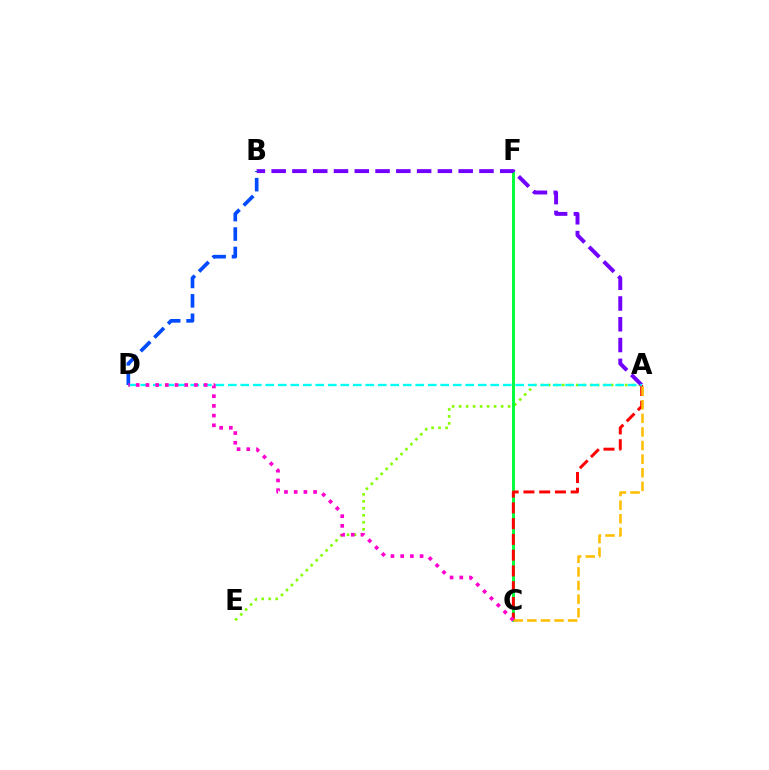{('A', 'E'): [{'color': '#84ff00', 'line_style': 'dotted', 'thickness': 1.9}], ('C', 'F'): [{'color': '#00ff39', 'line_style': 'solid', 'thickness': 2.09}], ('A', 'C'): [{'color': '#ff0000', 'line_style': 'dashed', 'thickness': 2.14}, {'color': '#ffbd00', 'line_style': 'dashed', 'thickness': 1.85}], ('A', 'B'): [{'color': '#7200ff', 'line_style': 'dashed', 'thickness': 2.82}], ('A', 'D'): [{'color': '#00fff6', 'line_style': 'dashed', 'thickness': 1.7}], ('B', 'D'): [{'color': '#004bff', 'line_style': 'dashed', 'thickness': 2.64}], ('C', 'D'): [{'color': '#ff00cf', 'line_style': 'dotted', 'thickness': 2.64}]}